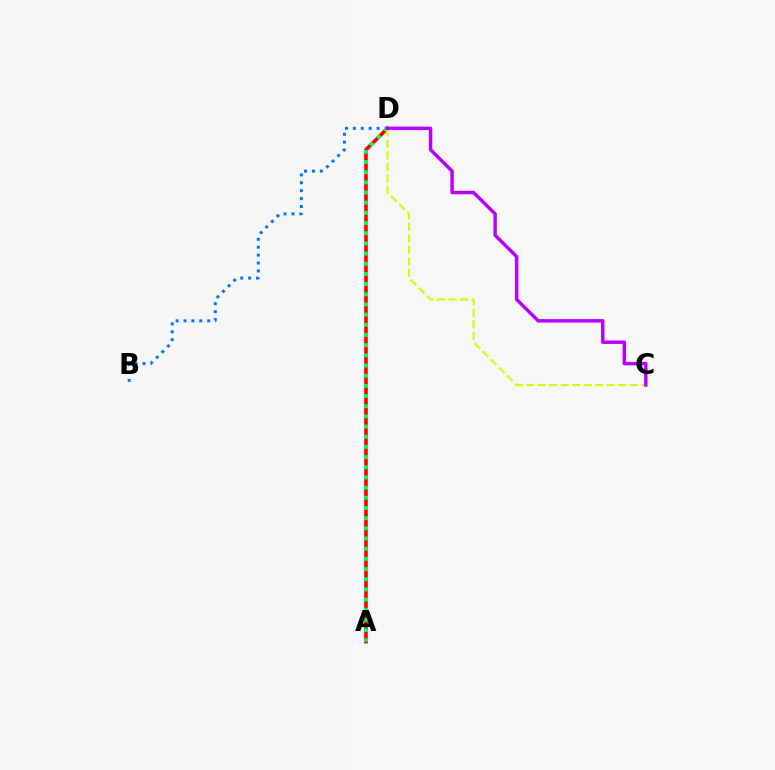{('A', 'D'): [{'color': '#ff0000', 'line_style': 'solid', 'thickness': 2.6}, {'color': '#00ff5c', 'line_style': 'dotted', 'thickness': 2.76}], ('B', 'D'): [{'color': '#0074ff', 'line_style': 'dotted', 'thickness': 2.15}], ('C', 'D'): [{'color': '#d1ff00', 'line_style': 'dashed', 'thickness': 1.56}, {'color': '#b900ff', 'line_style': 'solid', 'thickness': 2.48}]}